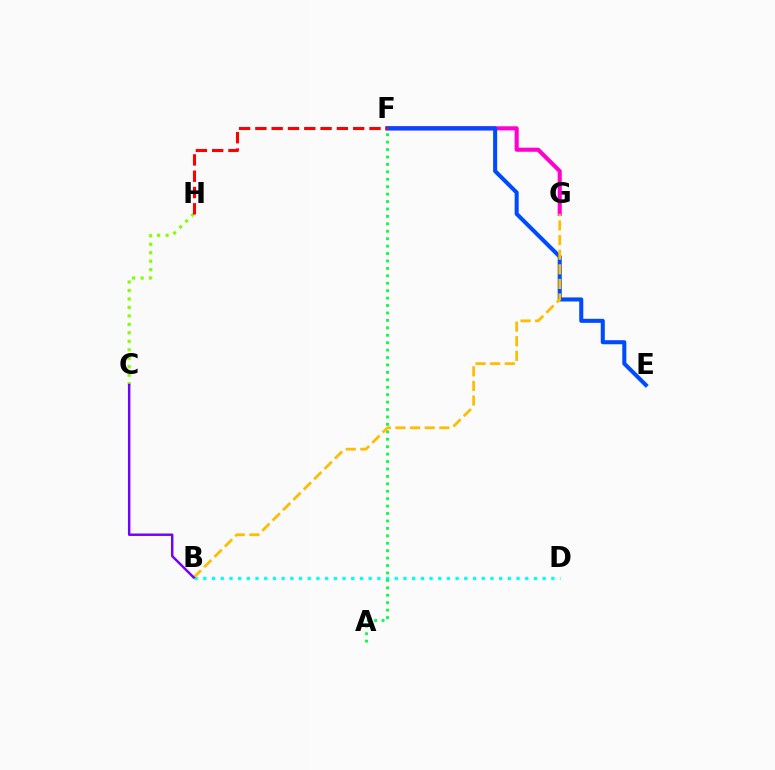{('B', 'D'): [{'color': '#00fff6', 'line_style': 'dotted', 'thickness': 2.36}], ('F', 'G'): [{'color': '#ff00cf', 'line_style': 'solid', 'thickness': 2.94}], ('C', 'H'): [{'color': '#84ff00', 'line_style': 'dotted', 'thickness': 2.3}], ('E', 'F'): [{'color': '#004bff', 'line_style': 'solid', 'thickness': 2.92}], ('A', 'F'): [{'color': '#00ff39', 'line_style': 'dotted', 'thickness': 2.02}], ('B', 'G'): [{'color': '#ffbd00', 'line_style': 'dashed', 'thickness': 1.99}], ('F', 'H'): [{'color': '#ff0000', 'line_style': 'dashed', 'thickness': 2.21}], ('B', 'C'): [{'color': '#7200ff', 'line_style': 'solid', 'thickness': 1.76}]}